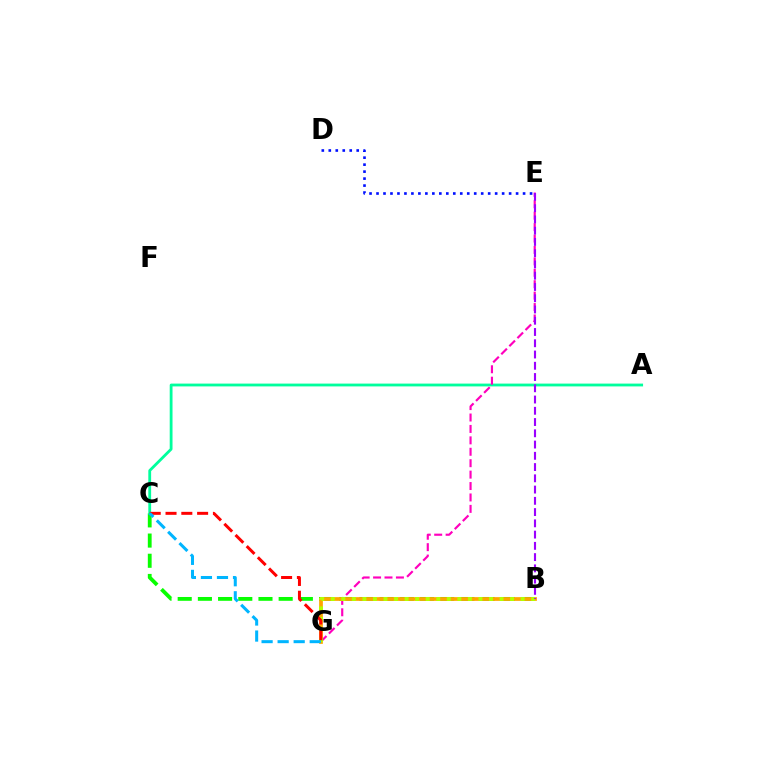{('B', 'C'): [{'color': '#08ff00', 'line_style': 'dashed', 'thickness': 2.74}], ('A', 'C'): [{'color': '#00ff9d', 'line_style': 'solid', 'thickness': 2.02}], ('E', 'G'): [{'color': '#ff00bd', 'line_style': 'dashed', 'thickness': 1.55}], ('B', 'G'): [{'color': '#ffa500', 'line_style': 'solid', 'thickness': 2.68}, {'color': '#b3ff00', 'line_style': 'dotted', 'thickness': 2.87}], ('C', 'G'): [{'color': '#ff0000', 'line_style': 'dashed', 'thickness': 2.15}, {'color': '#00b5ff', 'line_style': 'dashed', 'thickness': 2.18}], ('B', 'E'): [{'color': '#9b00ff', 'line_style': 'dashed', 'thickness': 1.53}], ('D', 'E'): [{'color': '#0010ff', 'line_style': 'dotted', 'thickness': 1.9}]}